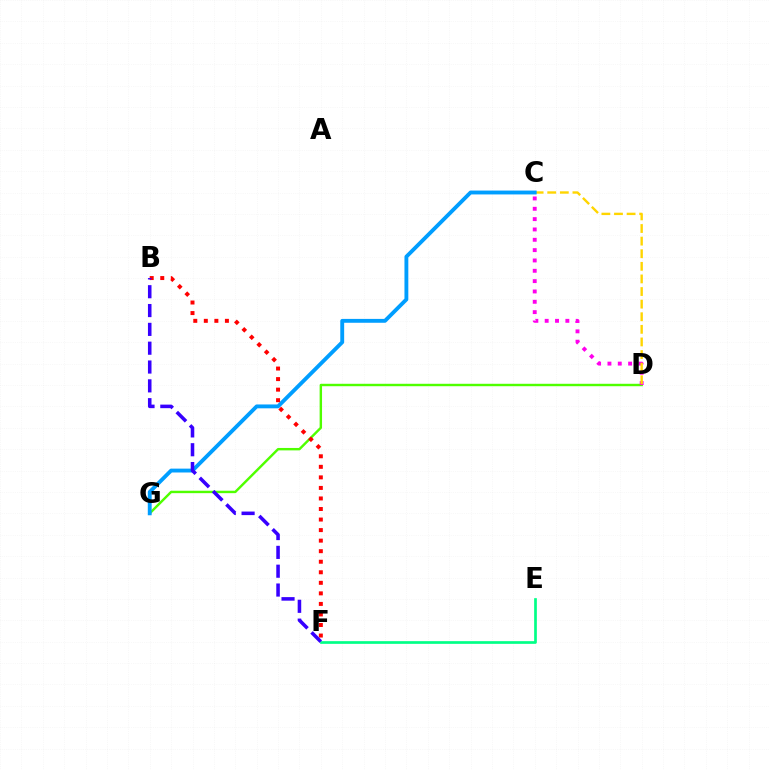{('D', 'G'): [{'color': '#4fff00', 'line_style': 'solid', 'thickness': 1.74}], ('C', 'D'): [{'color': '#ff00ed', 'line_style': 'dotted', 'thickness': 2.81}, {'color': '#ffd500', 'line_style': 'dashed', 'thickness': 1.71}], ('C', 'G'): [{'color': '#009eff', 'line_style': 'solid', 'thickness': 2.78}], ('B', 'F'): [{'color': '#ff0000', 'line_style': 'dotted', 'thickness': 2.86}, {'color': '#3700ff', 'line_style': 'dashed', 'thickness': 2.56}], ('E', 'F'): [{'color': '#00ff86', 'line_style': 'solid', 'thickness': 1.93}]}